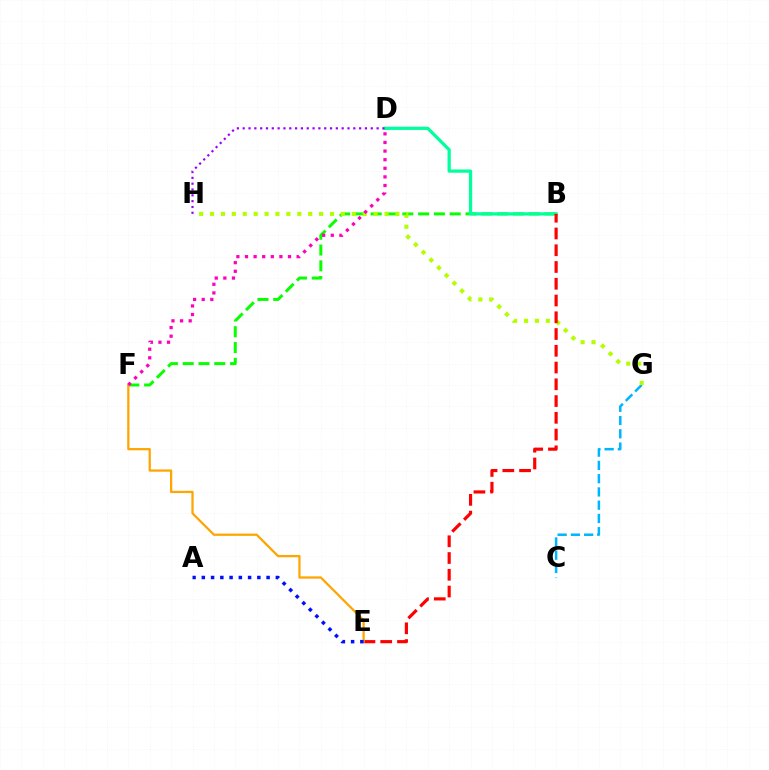{('C', 'G'): [{'color': '#00b5ff', 'line_style': 'dashed', 'thickness': 1.8}], ('B', 'F'): [{'color': '#08ff00', 'line_style': 'dashed', 'thickness': 2.15}], ('G', 'H'): [{'color': '#b3ff00', 'line_style': 'dotted', 'thickness': 2.96}], ('B', 'D'): [{'color': '#00ff9d', 'line_style': 'solid', 'thickness': 2.33}], ('B', 'E'): [{'color': '#ff0000', 'line_style': 'dashed', 'thickness': 2.28}], ('D', 'H'): [{'color': '#9b00ff', 'line_style': 'dotted', 'thickness': 1.58}], ('E', 'F'): [{'color': '#ffa500', 'line_style': 'solid', 'thickness': 1.62}], ('A', 'E'): [{'color': '#0010ff', 'line_style': 'dotted', 'thickness': 2.51}], ('D', 'F'): [{'color': '#ff00bd', 'line_style': 'dotted', 'thickness': 2.34}]}